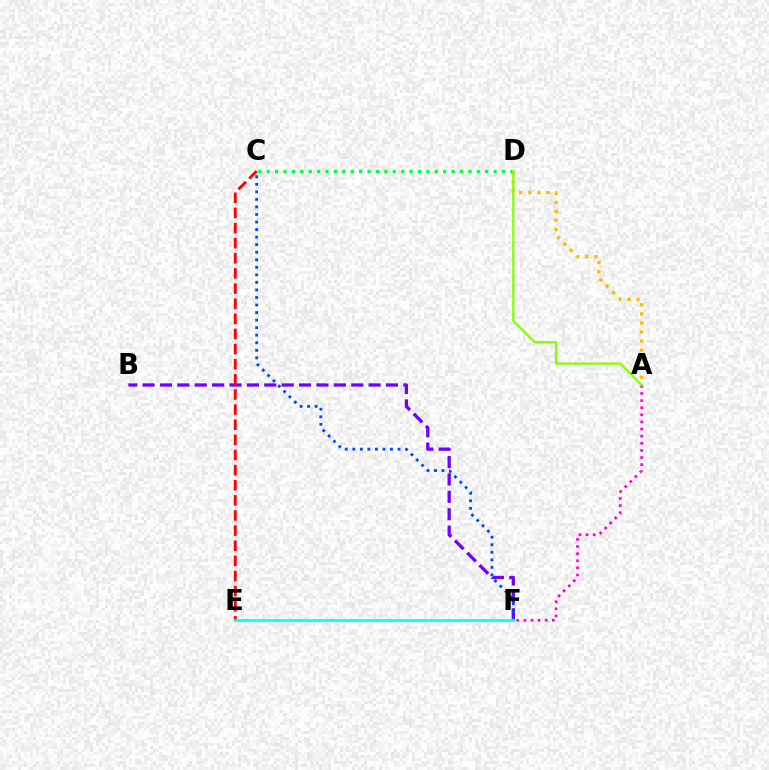{('B', 'F'): [{'color': '#7200ff', 'line_style': 'dashed', 'thickness': 2.36}], ('A', 'D'): [{'color': '#ffbd00', 'line_style': 'dotted', 'thickness': 2.46}, {'color': '#84ff00', 'line_style': 'solid', 'thickness': 1.62}], ('A', 'F'): [{'color': '#ff00cf', 'line_style': 'dotted', 'thickness': 1.93}], ('C', 'F'): [{'color': '#004bff', 'line_style': 'dotted', 'thickness': 2.05}], ('C', 'D'): [{'color': '#00ff39', 'line_style': 'dotted', 'thickness': 2.28}], ('C', 'E'): [{'color': '#ff0000', 'line_style': 'dashed', 'thickness': 2.06}], ('E', 'F'): [{'color': '#00fff6', 'line_style': 'solid', 'thickness': 1.88}]}